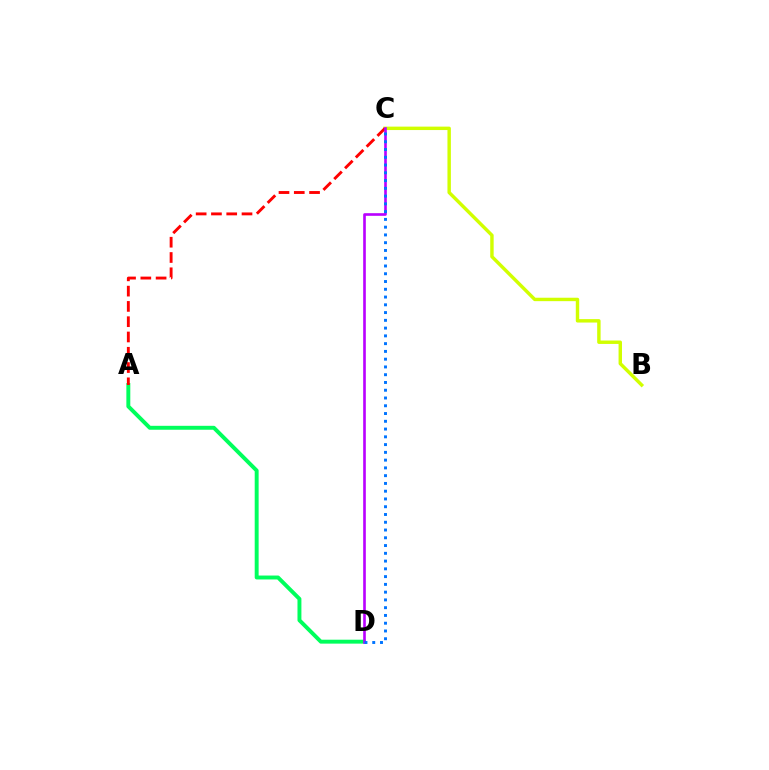{('B', 'C'): [{'color': '#d1ff00', 'line_style': 'solid', 'thickness': 2.47}], ('A', 'D'): [{'color': '#00ff5c', 'line_style': 'solid', 'thickness': 2.83}], ('A', 'C'): [{'color': '#ff0000', 'line_style': 'dashed', 'thickness': 2.08}], ('C', 'D'): [{'color': '#b900ff', 'line_style': 'solid', 'thickness': 1.89}, {'color': '#0074ff', 'line_style': 'dotted', 'thickness': 2.11}]}